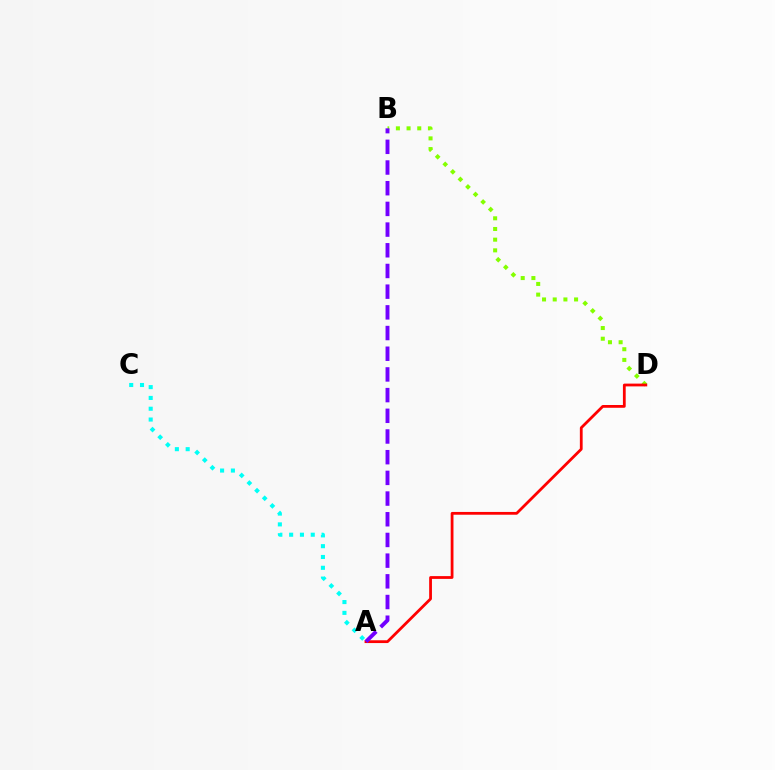{('B', 'D'): [{'color': '#84ff00', 'line_style': 'dotted', 'thickness': 2.9}], ('A', 'C'): [{'color': '#00fff6', 'line_style': 'dotted', 'thickness': 2.94}], ('A', 'D'): [{'color': '#ff0000', 'line_style': 'solid', 'thickness': 2.0}], ('A', 'B'): [{'color': '#7200ff', 'line_style': 'dashed', 'thickness': 2.81}]}